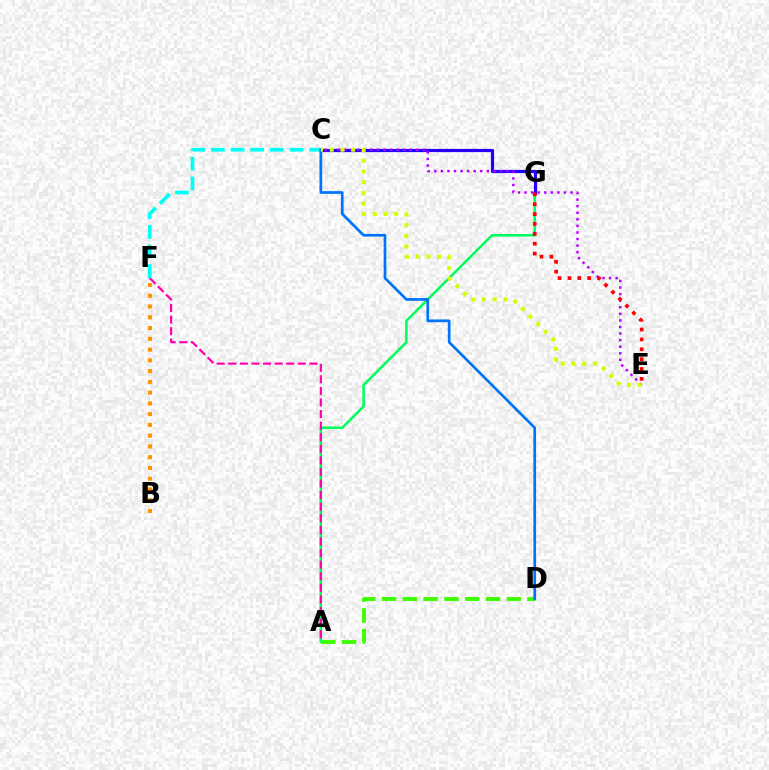{('A', 'G'): [{'color': '#00ff5c', 'line_style': 'solid', 'thickness': 1.83}], ('B', 'F'): [{'color': '#ff9400', 'line_style': 'dotted', 'thickness': 2.92}], ('A', 'F'): [{'color': '#ff00ac', 'line_style': 'dashed', 'thickness': 1.57}], ('C', 'F'): [{'color': '#00fff6', 'line_style': 'dashed', 'thickness': 2.67}], ('C', 'G'): [{'color': '#2500ff', 'line_style': 'solid', 'thickness': 2.3}], ('C', 'E'): [{'color': '#b900ff', 'line_style': 'dotted', 'thickness': 1.78}, {'color': '#d1ff00', 'line_style': 'dotted', 'thickness': 2.91}], ('A', 'D'): [{'color': '#3dff00', 'line_style': 'dashed', 'thickness': 2.82}], ('C', 'D'): [{'color': '#0074ff', 'line_style': 'solid', 'thickness': 1.94}], ('E', 'G'): [{'color': '#ff0000', 'line_style': 'dotted', 'thickness': 2.68}]}